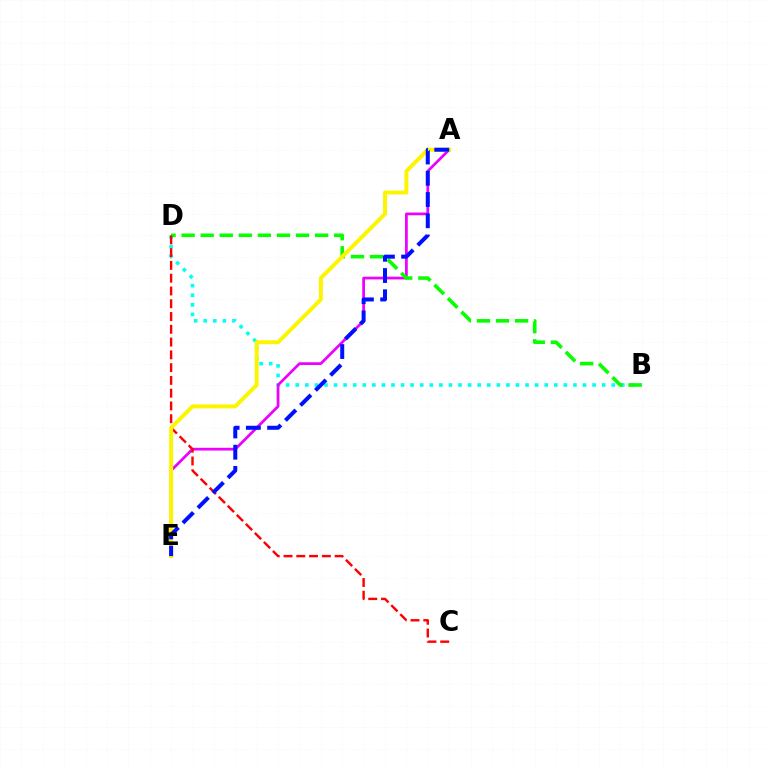{('B', 'D'): [{'color': '#00fff6', 'line_style': 'dotted', 'thickness': 2.6}, {'color': '#08ff00', 'line_style': 'dashed', 'thickness': 2.59}], ('A', 'E'): [{'color': '#ee00ff', 'line_style': 'solid', 'thickness': 1.97}, {'color': '#fcf500', 'line_style': 'solid', 'thickness': 2.84}, {'color': '#0010ff', 'line_style': 'dashed', 'thickness': 2.89}], ('C', 'D'): [{'color': '#ff0000', 'line_style': 'dashed', 'thickness': 1.74}]}